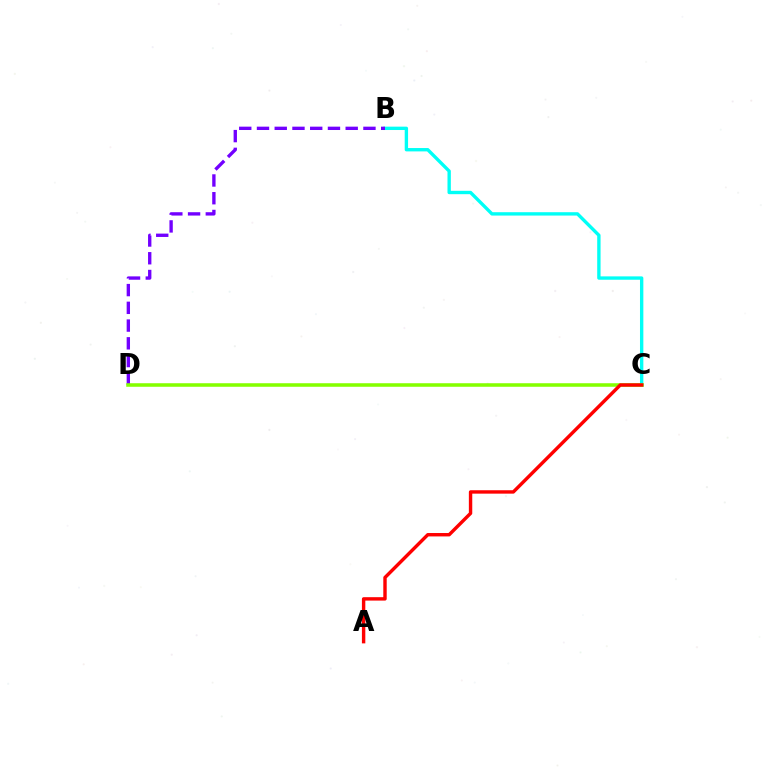{('B', 'C'): [{'color': '#00fff6', 'line_style': 'solid', 'thickness': 2.42}], ('B', 'D'): [{'color': '#7200ff', 'line_style': 'dashed', 'thickness': 2.41}], ('C', 'D'): [{'color': '#84ff00', 'line_style': 'solid', 'thickness': 2.55}], ('A', 'C'): [{'color': '#ff0000', 'line_style': 'solid', 'thickness': 2.45}]}